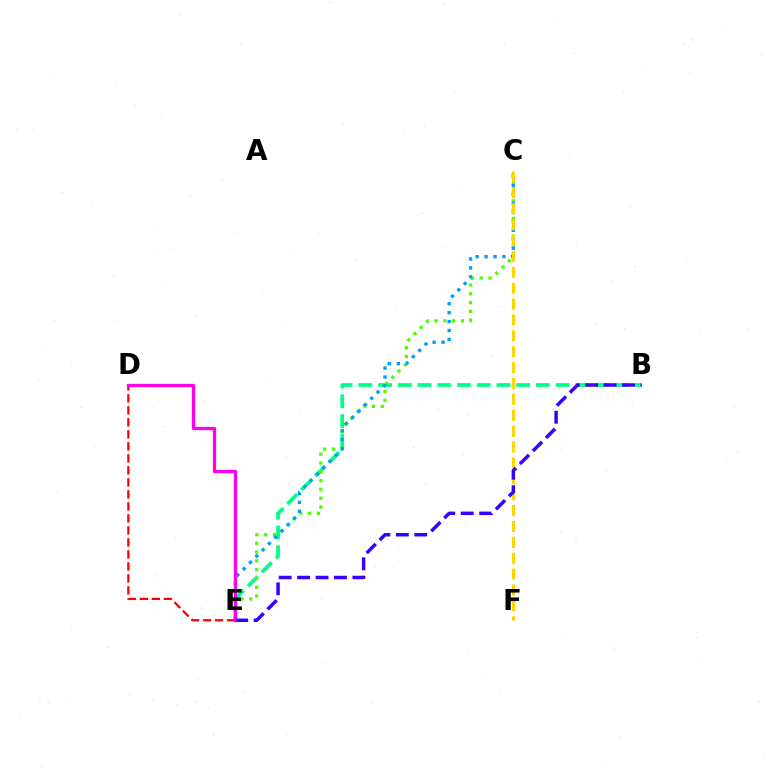{('B', 'E'): [{'color': '#00ff86', 'line_style': 'dashed', 'thickness': 2.68}, {'color': '#3700ff', 'line_style': 'dashed', 'thickness': 2.5}], ('D', 'E'): [{'color': '#ff0000', 'line_style': 'dashed', 'thickness': 1.63}, {'color': '#ff00ed', 'line_style': 'solid', 'thickness': 2.36}], ('C', 'E'): [{'color': '#4fff00', 'line_style': 'dotted', 'thickness': 2.39}, {'color': '#009eff', 'line_style': 'dotted', 'thickness': 2.43}], ('C', 'F'): [{'color': '#ffd500', 'line_style': 'dashed', 'thickness': 2.16}]}